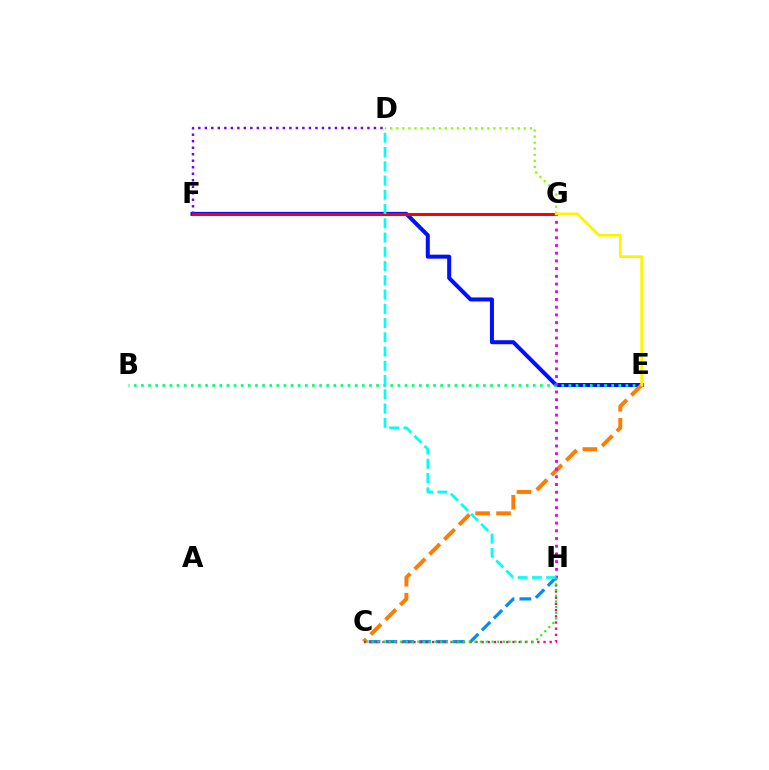{('D', 'G'): [{'color': '#84ff00', 'line_style': 'dotted', 'thickness': 1.65}], ('E', 'F'): [{'color': '#0010ff', 'line_style': 'solid', 'thickness': 2.88}], ('B', 'E'): [{'color': '#00ff74', 'line_style': 'dotted', 'thickness': 1.94}], ('C', 'H'): [{'color': '#008cff', 'line_style': 'dashed', 'thickness': 2.29}, {'color': '#ff0094', 'line_style': 'dotted', 'thickness': 1.68}, {'color': '#08ff00', 'line_style': 'dotted', 'thickness': 1.55}], ('F', 'G'): [{'color': '#ff0000', 'line_style': 'solid', 'thickness': 2.19}], ('C', 'E'): [{'color': '#ff7c00', 'line_style': 'dashed', 'thickness': 2.84}], ('G', 'H'): [{'color': '#ee00ff', 'line_style': 'dotted', 'thickness': 2.1}], ('E', 'G'): [{'color': '#fcf500', 'line_style': 'solid', 'thickness': 1.93}], ('D', 'F'): [{'color': '#7200ff', 'line_style': 'dotted', 'thickness': 1.77}], ('D', 'H'): [{'color': '#00fff6', 'line_style': 'dashed', 'thickness': 1.94}]}